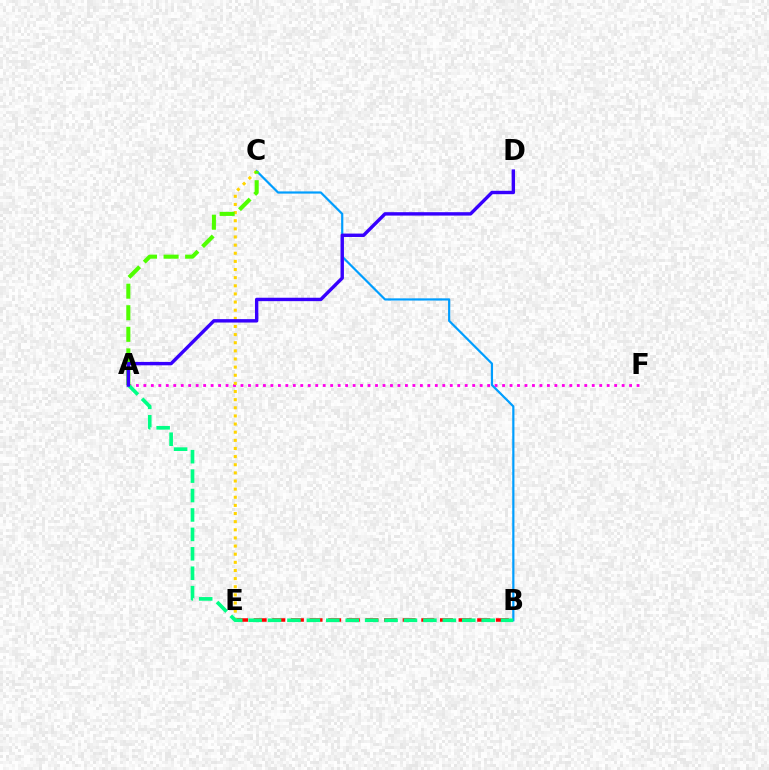{('A', 'F'): [{'color': '#ff00ed', 'line_style': 'dotted', 'thickness': 2.03}], ('B', 'C'): [{'color': '#009eff', 'line_style': 'solid', 'thickness': 1.58}], ('B', 'E'): [{'color': '#ff0000', 'line_style': 'dashed', 'thickness': 2.53}], ('C', 'E'): [{'color': '#ffd500', 'line_style': 'dotted', 'thickness': 2.21}], ('A', 'B'): [{'color': '#00ff86', 'line_style': 'dashed', 'thickness': 2.64}], ('A', 'C'): [{'color': '#4fff00', 'line_style': 'dashed', 'thickness': 2.93}], ('A', 'D'): [{'color': '#3700ff', 'line_style': 'solid', 'thickness': 2.45}]}